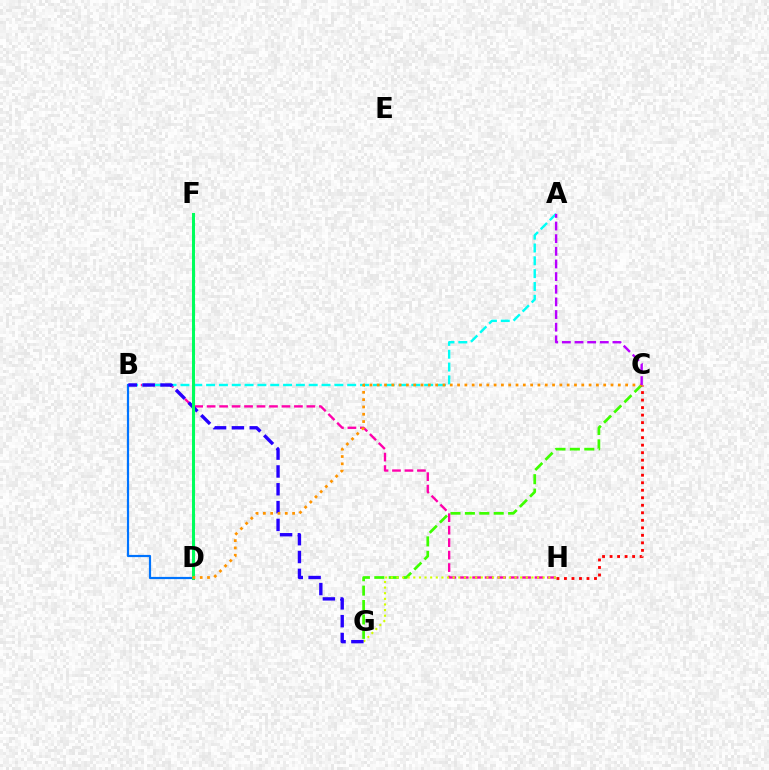{('C', 'G'): [{'color': '#3dff00', 'line_style': 'dashed', 'thickness': 1.96}], ('B', 'H'): [{'color': '#ff00ac', 'line_style': 'dashed', 'thickness': 1.69}], ('G', 'H'): [{'color': '#d1ff00', 'line_style': 'dotted', 'thickness': 1.53}], ('B', 'D'): [{'color': '#0074ff', 'line_style': 'solid', 'thickness': 1.59}], ('A', 'B'): [{'color': '#00fff6', 'line_style': 'dashed', 'thickness': 1.74}], ('B', 'G'): [{'color': '#2500ff', 'line_style': 'dashed', 'thickness': 2.42}], ('C', 'H'): [{'color': '#ff0000', 'line_style': 'dotted', 'thickness': 2.04}], ('D', 'F'): [{'color': '#00ff5c', 'line_style': 'solid', 'thickness': 2.18}], ('C', 'D'): [{'color': '#ff9400', 'line_style': 'dotted', 'thickness': 1.99}], ('A', 'C'): [{'color': '#b900ff', 'line_style': 'dashed', 'thickness': 1.72}]}